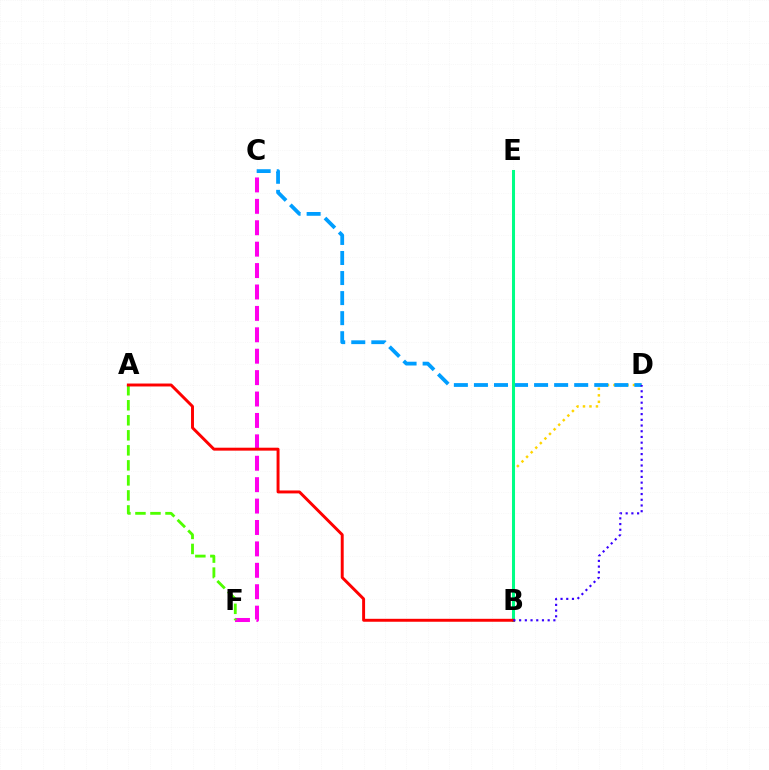{('B', 'D'): [{'color': '#ffd500', 'line_style': 'dotted', 'thickness': 1.76}, {'color': '#3700ff', 'line_style': 'dotted', 'thickness': 1.55}], ('C', 'F'): [{'color': '#ff00ed', 'line_style': 'dashed', 'thickness': 2.91}], ('C', 'D'): [{'color': '#009eff', 'line_style': 'dashed', 'thickness': 2.72}], ('B', 'E'): [{'color': '#00ff86', 'line_style': 'solid', 'thickness': 2.19}], ('A', 'F'): [{'color': '#4fff00', 'line_style': 'dashed', 'thickness': 2.04}], ('A', 'B'): [{'color': '#ff0000', 'line_style': 'solid', 'thickness': 2.12}]}